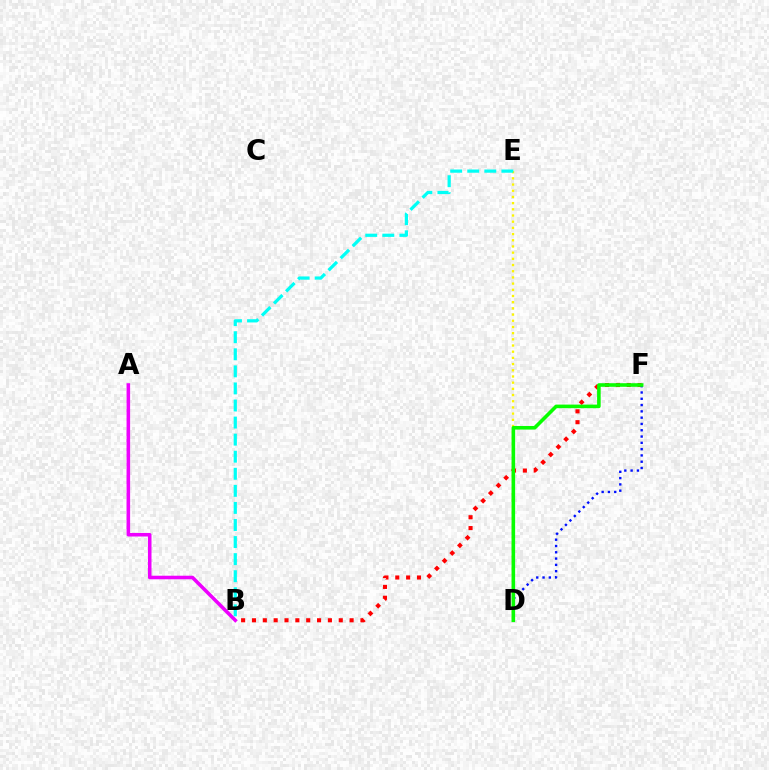{('A', 'B'): [{'color': '#ee00ff', 'line_style': 'solid', 'thickness': 2.56}], ('D', 'E'): [{'color': '#fcf500', 'line_style': 'dotted', 'thickness': 1.68}], ('B', 'F'): [{'color': '#ff0000', 'line_style': 'dotted', 'thickness': 2.95}], ('D', 'F'): [{'color': '#0010ff', 'line_style': 'dotted', 'thickness': 1.71}, {'color': '#08ff00', 'line_style': 'solid', 'thickness': 2.59}], ('B', 'E'): [{'color': '#00fff6', 'line_style': 'dashed', 'thickness': 2.32}]}